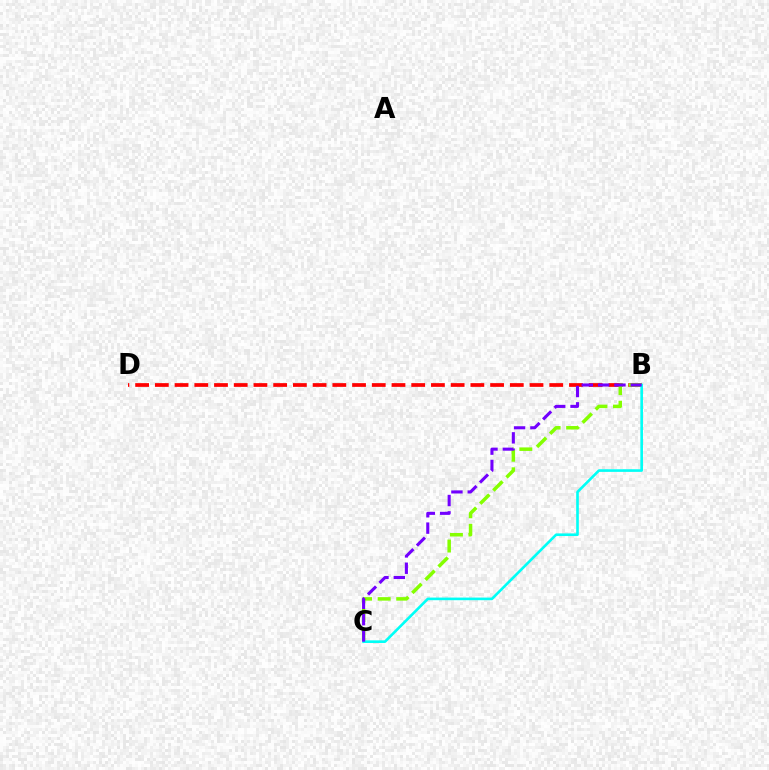{('B', 'D'): [{'color': '#ff0000', 'line_style': 'dashed', 'thickness': 2.68}], ('B', 'C'): [{'color': '#84ff00', 'line_style': 'dashed', 'thickness': 2.52}, {'color': '#00fff6', 'line_style': 'solid', 'thickness': 1.89}, {'color': '#7200ff', 'line_style': 'dashed', 'thickness': 2.22}]}